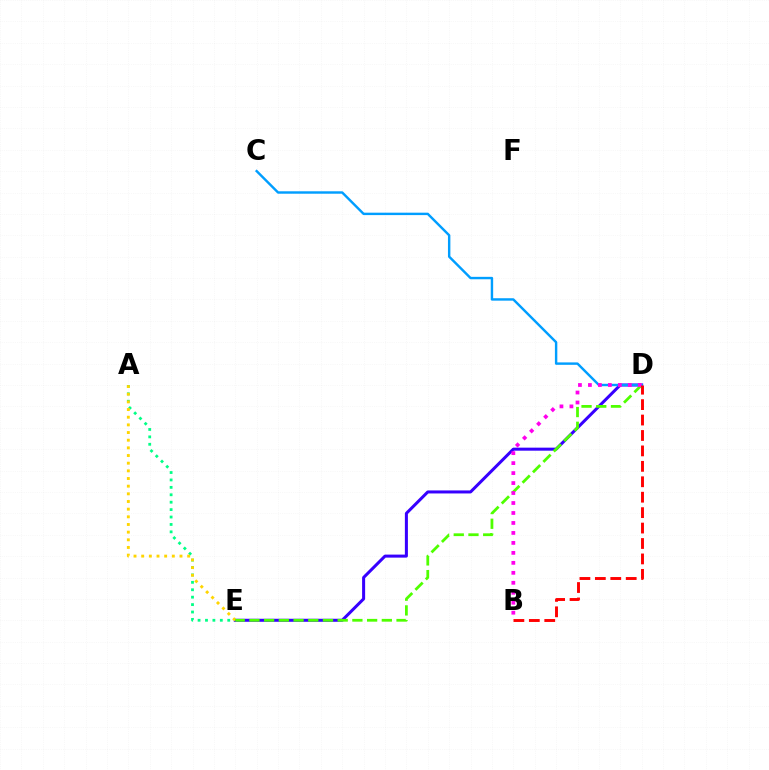{('A', 'E'): [{'color': '#00ff86', 'line_style': 'dotted', 'thickness': 2.02}, {'color': '#ffd500', 'line_style': 'dotted', 'thickness': 2.08}], ('D', 'E'): [{'color': '#3700ff', 'line_style': 'solid', 'thickness': 2.18}, {'color': '#4fff00', 'line_style': 'dashed', 'thickness': 2.0}], ('C', 'D'): [{'color': '#009eff', 'line_style': 'solid', 'thickness': 1.74}], ('B', 'D'): [{'color': '#ff00ed', 'line_style': 'dotted', 'thickness': 2.71}, {'color': '#ff0000', 'line_style': 'dashed', 'thickness': 2.1}]}